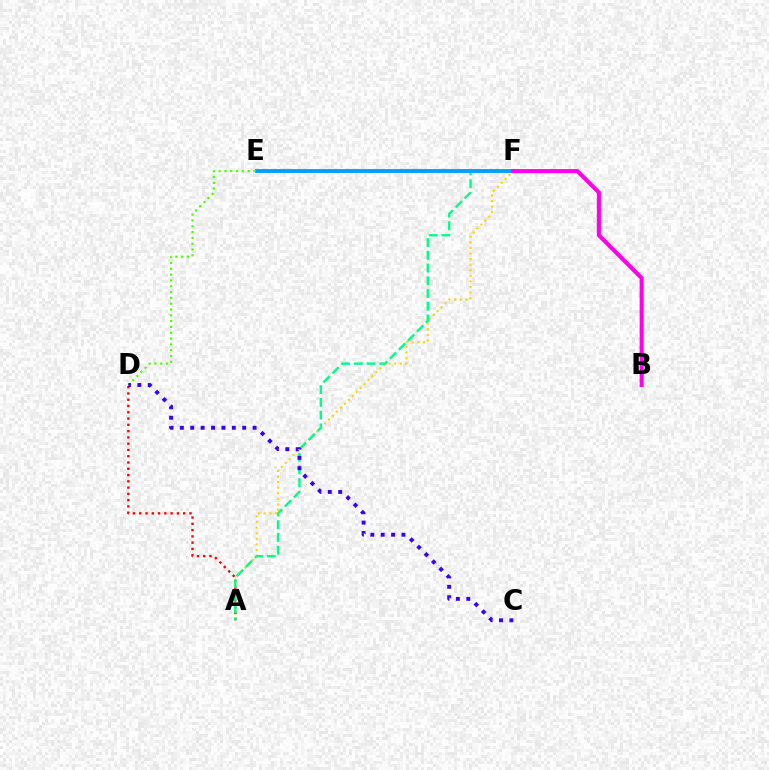{('A', 'F'): [{'color': '#ffd500', 'line_style': 'dotted', 'thickness': 1.52}, {'color': '#00ff86', 'line_style': 'dashed', 'thickness': 1.73}], ('A', 'D'): [{'color': '#ff0000', 'line_style': 'dotted', 'thickness': 1.7}], ('E', 'F'): [{'color': '#009eff', 'line_style': 'solid', 'thickness': 2.77}], ('D', 'E'): [{'color': '#4fff00', 'line_style': 'dotted', 'thickness': 1.58}], ('B', 'F'): [{'color': '#ff00ed', 'line_style': 'solid', 'thickness': 2.92}], ('C', 'D'): [{'color': '#3700ff', 'line_style': 'dotted', 'thickness': 2.82}]}